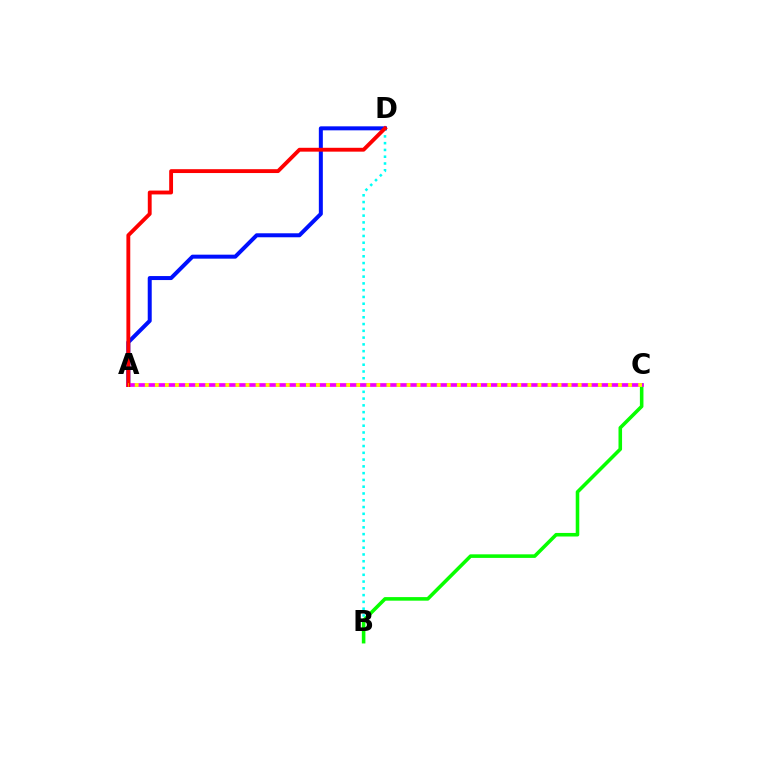{('A', 'D'): [{'color': '#0010ff', 'line_style': 'solid', 'thickness': 2.88}, {'color': '#ff0000', 'line_style': 'solid', 'thickness': 2.78}], ('B', 'D'): [{'color': '#00fff6', 'line_style': 'dotted', 'thickness': 1.84}], ('B', 'C'): [{'color': '#08ff00', 'line_style': 'solid', 'thickness': 2.57}], ('A', 'C'): [{'color': '#ee00ff', 'line_style': 'solid', 'thickness': 2.65}, {'color': '#fcf500', 'line_style': 'dotted', 'thickness': 2.74}]}